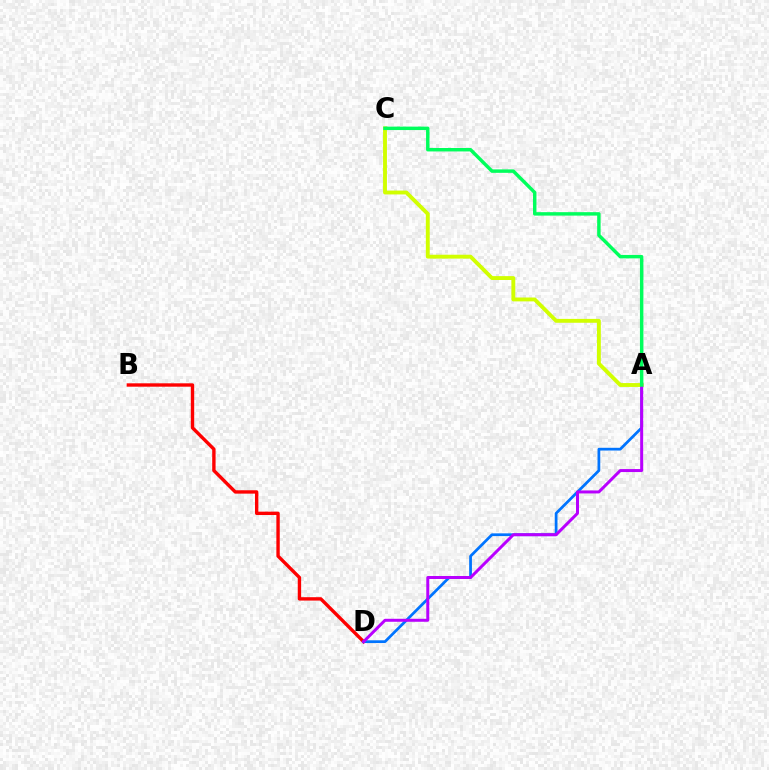{('B', 'D'): [{'color': '#ff0000', 'line_style': 'solid', 'thickness': 2.43}], ('A', 'D'): [{'color': '#0074ff', 'line_style': 'solid', 'thickness': 1.98}, {'color': '#b900ff', 'line_style': 'solid', 'thickness': 2.15}], ('A', 'C'): [{'color': '#d1ff00', 'line_style': 'solid', 'thickness': 2.79}, {'color': '#00ff5c', 'line_style': 'solid', 'thickness': 2.48}]}